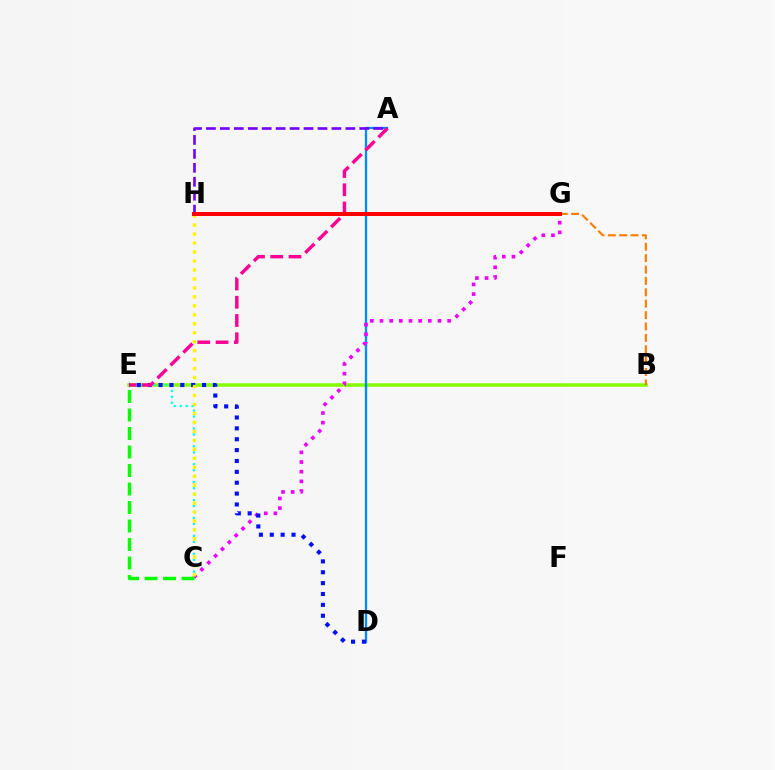{('B', 'E'): [{'color': '#84ff00', 'line_style': 'solid', 'thickness': 2.52}], ('C', 'E'): [{'color': '#00fff6', 'line_style': 'dotted', 'thickness': 1.62}, {'color': '#08ff00', 'line_style': 'dashed', 'thickness': 2.51}], ('G', 'H'): [{'color': '#00ff74', 'line_style': 'solid', 'thickness': 2.05}, {'color': '#ff0000', 'line_style': 'solid', 'thickness': 2.88}], ('A', 'D'): [{'color': '#008cff', 'line_style': 'solid', 'thickness': 1.67}], ('C', 'G'): [{'color': '#ee00ff', 'line_style': 'dotted', 'thickness': 2.63}], ('D', 'E'): [{'color': '#0010ff', 'line_style': 'dotted', 'thickness': 2.95}], ('A', 'E'): [{'color': '#ff0094', 'line_style': 'dashed', 'thickness': 2.48}], ('A', 'H'): [{'color': '#7200ff', 'line_style': 'dashed', 'thickness': 1.89}], ('B', 'G'): [{'color': '#ff7c00', 'line_style': 'dashed', 'thickness': 1.55}], ('C', 'H'): [{'color': '#fcf500', 'line_style': 'dotted', 'thickness': 2.44}]}